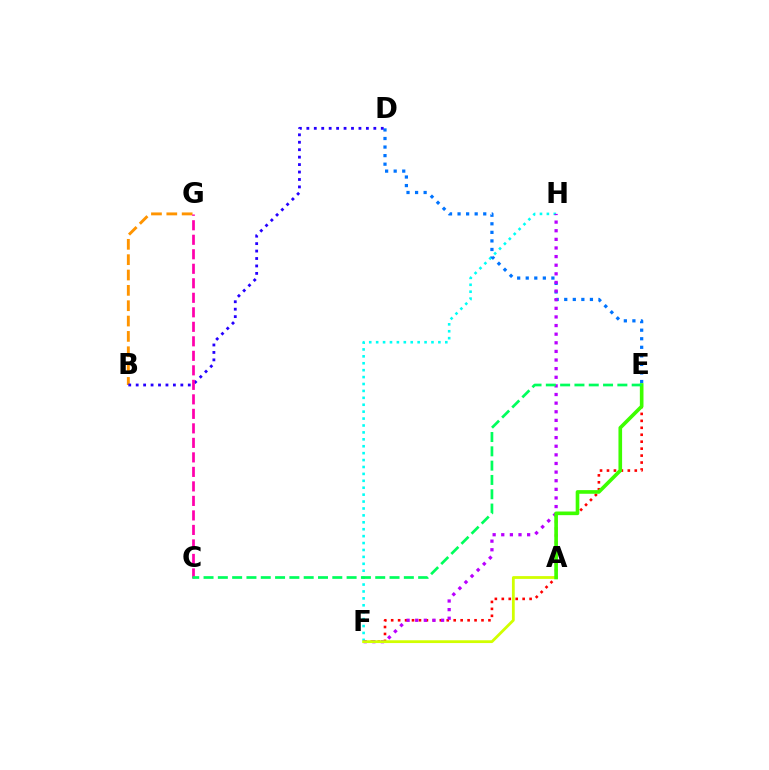{('B', 'G'): [{'color': '#ff9400', 'line_style': 'dashed', 'thickness': 2.08}], ('F', 'H'): [{'color': '#00fff6', 'line_style': 'dotted', 'thickness': 1.88}, {'color': '#b900ff', 'line_style': 'dotted', 'thickness': 2.34}], ('E', 'F'): [{'color': '#ff0000', 'line_style': 'dotted', 'thickness': 1.89}], ('D', 'E'): [{'color': '#0074ff', 'line_style': 'dotted', 'thickness': 2.33}], ('B', 'D'): [{'color': '#2500ff', 'line_style': 'dotted', 'thickness': 2.02}], ('A', 'F'): [{'color': '#d1ff00', 'line_style': 'solid', 'thickness': 2.01}], ('A', 'E'): [{'color': '#3dff00', 'line_style': 'solid', 'thickness': 2.62}], ('C', 'G'): [{'color': '#ff00ac', 'line_style': 'dashed', 'thickness': 1.97}], ('C', 'E'): [{'color': '#00ff5c', 'line_style': 'dashed', 'thickness': 1.94}]}